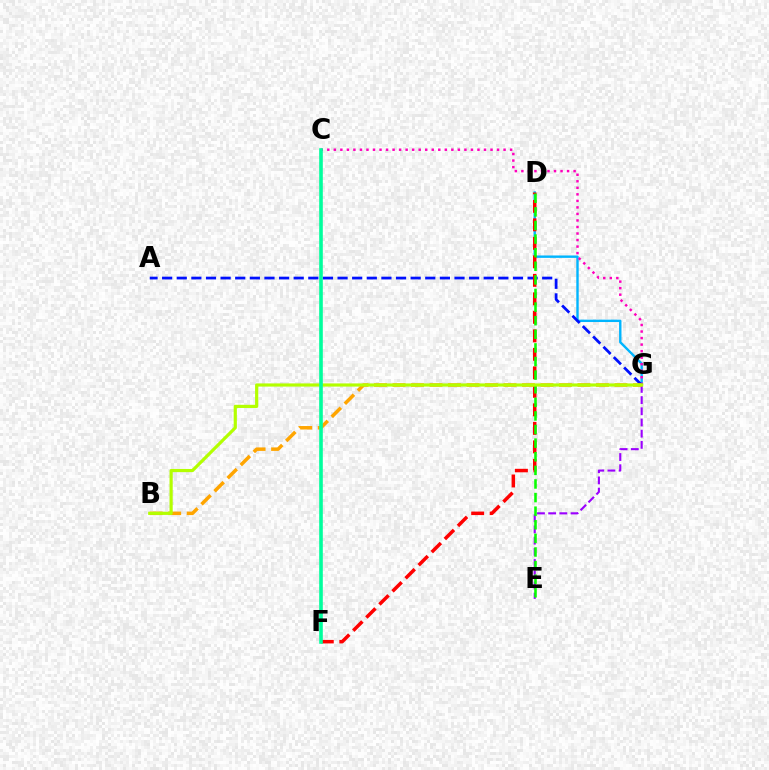{('D', 'G'): [{'color': '#00b5ff', 'line_style': 'solid', 'thickness': 1.72}], ('E', 'G'): [{'color': '#9b00ff', 'line_style': 'dashed', 'thickness': 1.52}], ('C', 'G'): [{'color': '#ff00bd', 'line_style': 'dotted', 'thickness': 1.77}], ('A', 'G'): [{'color': '#0010ff', 'line_style': 'dashed', 'thickness': 1.99}], ('D', 'F'): [{'color': '#ff0000', 'line_style': 'dashed', 'thickness': 2.51}], ('B', 'G'): [{'color': '#ffa500', 'line_style': 'dashed', 'thickness': 2.51}, {'color': '#b3ff00', 'line_style': 'solid', 'thickness': 2.28}], ('D', 'E'): [{'color': '#08ff00', 'line_style': 'dashed', 'thickness': 1.85}], ('C', 'F'): [{'color': '#00ff9d', 'line_style': 'solid', 'thickness': 2.6}]}